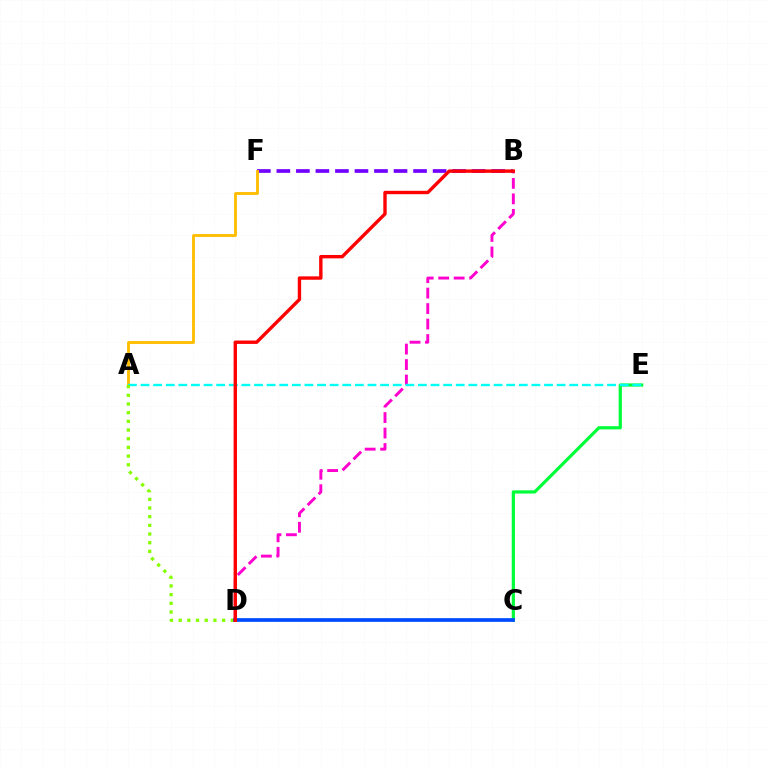{('B', 'D'): [{'color': '#ff00cf', 'line_style': 'dashed', 'thickness': 2.1}, {'color': '#ff0000', 'line_style': 'solid', 'thickness': 2.44}], ('C', 'E'): [{'color': '#00ff39', 'line_style': 'solid', 'thickness': 2.31}], ('B', 'F'): [{'color': '#7200ff', 'line_style': 'dashed', 'thickness': 2.65}], ('A', 'F'): [{'color': '#ffbd00', 'line_style': 'solid', 'thickness': 2.05}], ('A', 'E'): [{'color': '#00fff6', 'line_style': 'dashed', 'thickness': 1.71}], ('A', 'D'): [{'color': '#84ff00', 'line_style': 'dotted', 'thickness': 2.36}], ('C', 'D'): [{'color': '#004bff', 'line_style': 'solid', 'thickness': 2.67}]}